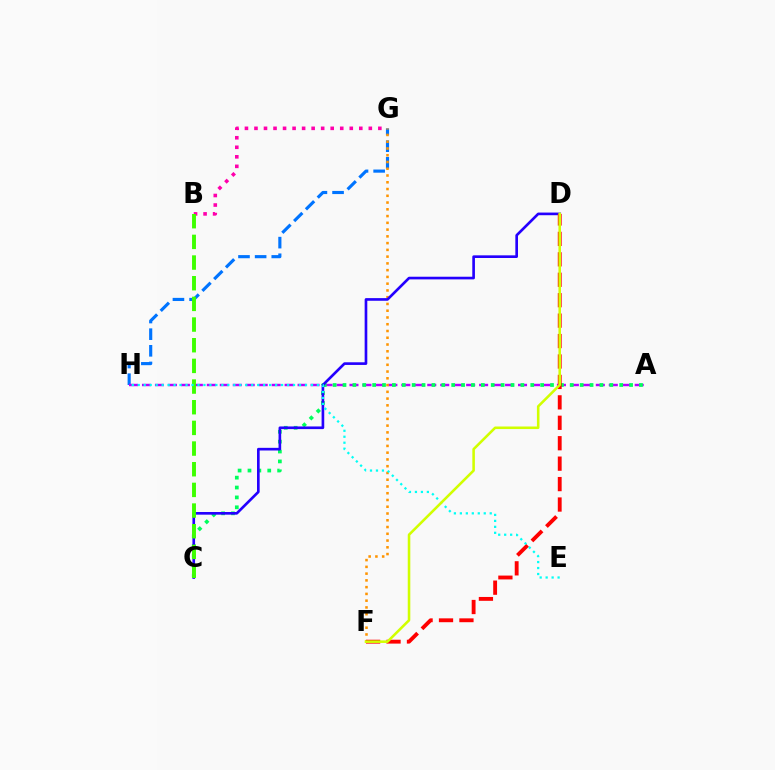{('G', 'H'): [{'color': '#0074ff', 'line_style': 'dashed', 'thickness': 2.26}], ('A', 'H'): [{'color': '#b900ff', 'line_style': 'dashed', 'thickness': 1.76}], ('F', 'G'): [{'color': '#ff9400', 'line_style': 'dotted', 'thickness': 1.84}], ('B', 'G'): [{'color': '#ff00ac', 'line_style': 'dotted', 'thickness': 2.59}], ('A', 'C'): [{'color': '#00ff5c', 'line_style': 'dotted', 'thickness': 2.69}], ('C', 'D'): [{'color': '#2500ff', 'line_style': 'solid', 'thickness': 1.91}], ('B', 'C'): [{'color': '#3dff00', 'line_style': 'dashed', 'thickness': 2.81}], ('D', 'F'): [{'color': '#ff0000', 'line_style': 'dashed', 'thickness': 2.78}, {'color': '#d1ff00', 'line_style': 'solid', 'thickness': 1.84}], ('E', 'H'): [{'color': '#00fff6', 'line_style': 'dotted', 'thickness': 1.62}]}